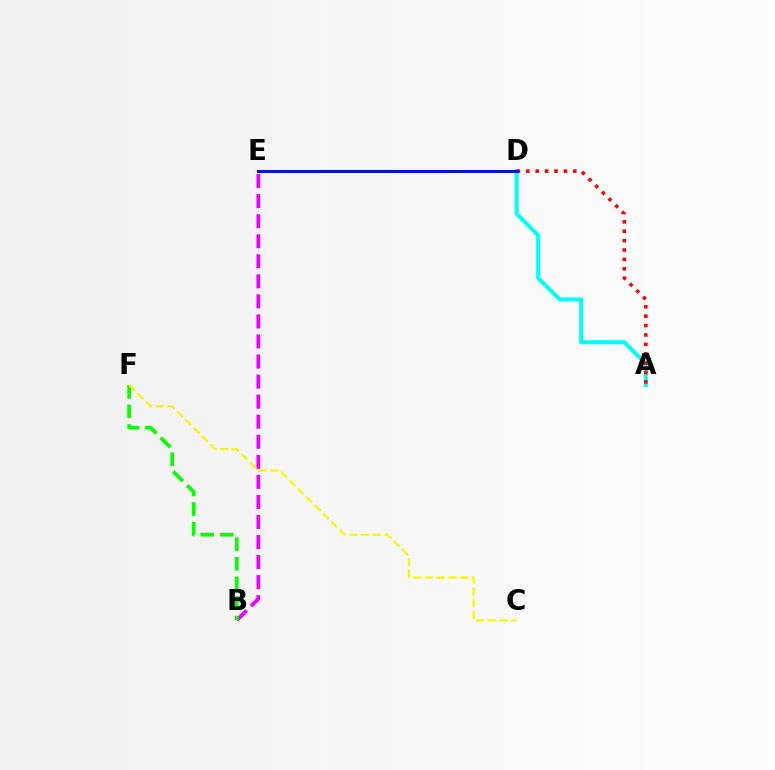{('B', 'E'): [{'color': '#ee00ff', 'line_style': 'dashed', 'thickness': 2.72}], ('A', 'D'): [{'color': '#00fff6', 'line_style': 'solid', 'thickness': 2.9}, {'color': '#ff0000', 'line_style': 'dotted', 'thickness': 2.55}], ('B', 'F'): [{'color': '#08ff00', 'line_style': 'dashed', 'thickness': 2.66}], ('D', 'E'): [{'color': '#0010ff', 'line_style': 'solid', 'thickness': 2.21}], ('C', 'F'): [{'color': '#fcf500', 'line_style': 'dashed', 'thickness': 1.6}]}